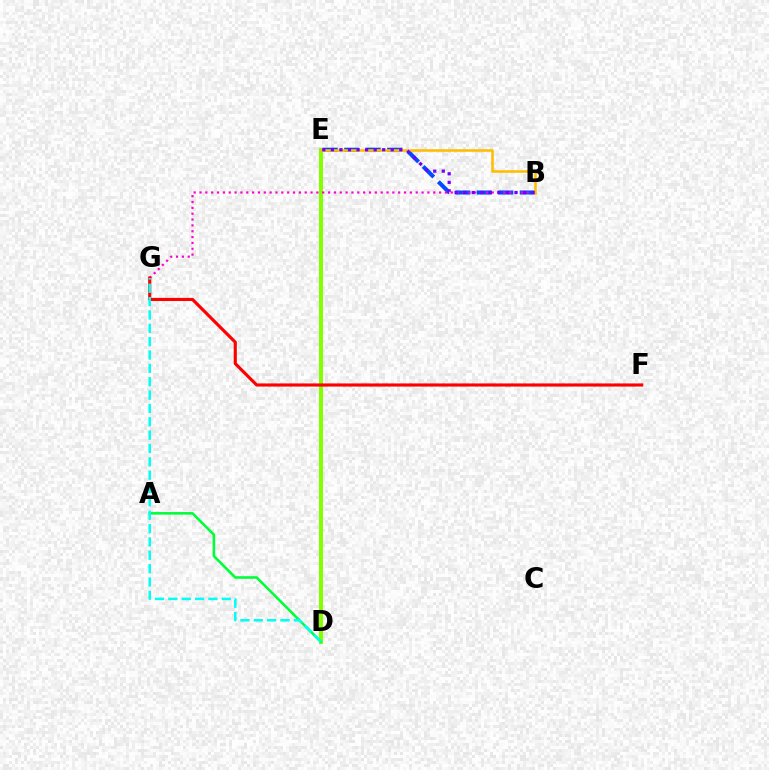{('D', 'E'): [{'color': '#84ff00', 'line_style': 'solid', 'thickness': 2.89}], ('B', 'E'): [{'color': '#004bff', 'line_style': 'dashed', 'thickness': 2.92}, {'color': '#ffbd00', 'line_style': 'solid', 'thickness': 1.85}, {'color': '#7200ff', 'line_style': 'dotted', 'thickness': 2.32}], ('A', 'D'): [{'color': '#00ff39', 'line_style': 'solid', 'thickness': 1.87}], ('B', 'G'): [{'color': '#ff00cf', 'line_style': 'dotted', 'thickness': 1.59}], ('F', 'G'): [{'color': '#ff0000', 'line_style': 'solid', 'thickness': 2.26}], ('D', 'G'): [{'color': '#00fff6', 'line_style': 'dashed', 'thickness': 1.81}]}